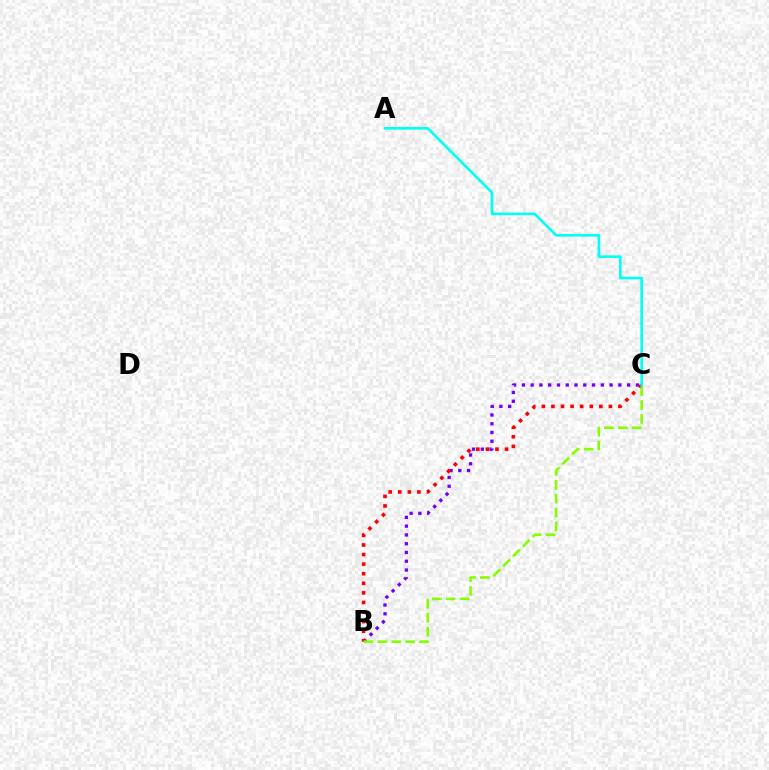{('B', 'C'): [{'color': '#7200ff', 'line_style': 'dotted', 'thickness': 2.38}, {'color': '#ff0000', 'line_style': 'dotted', 'thickness': 2.6}, {'color': '#84ff00', 'line_style': 'dashed', 'thickness': 1.89}], ('A', 'C'): [{'color': '#00fff6', 'line_style': 'solid', 'thickness': 1.89}]}